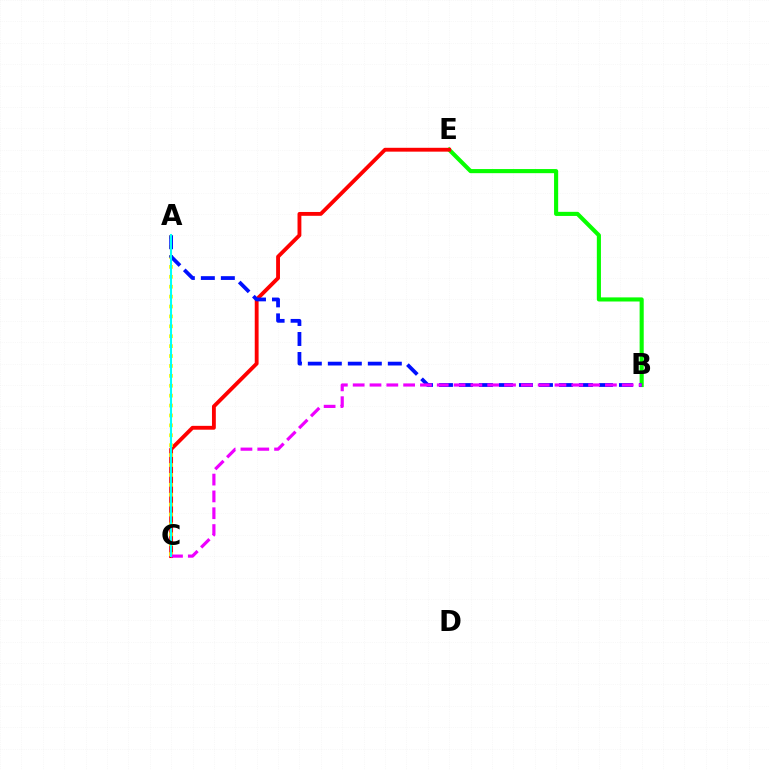{('B', 'E'): [{'color': '#08ff00', 'line_style': 'solid', 'thickness': 2.96}], ('C', 'E'): [{'color': '#ff0000', 'line_style': 'solid', 'thickness': 2.77}], ('A', 'C'): [{'color': '#fcf500', 'line_style': 'dotted', 'thickness': 2.69}, {'color': '#00fff6', 'line_style': 'solid', 'thickness': 1.5}], ('A', 'B'): [{'color': '#0010ff', 'line_style': 'dashed', 'thickness': 2.72}], ('B', 'C'): [{'color': '#ee00ff', 'line_style': 'dashed', 'thickness': 2.28}]}